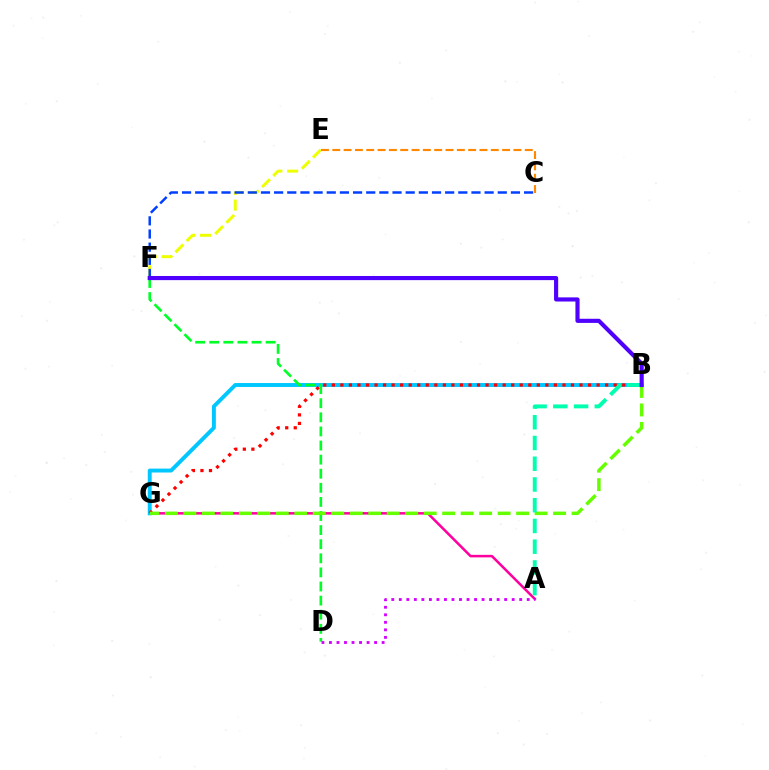{('A', 'G'): [{'color': '#ff00a0', 'line_style': 'solid', 'thickness': 1.83}], ('B', 'G'): [{'color': '#00c7ff', 'line_style': 'solid', 'thickness': 2.82}, {'color': '#ff0000', 'line_style': 'dotted', 'thickness': 2.32}, {'color': '#66ff00', 'line_style': 'dashed', 'thickness': 2.51}], ('D', 'F'): [{'color': '#00ff27', 'line_style': 'dashed', 'thickness': 1.92}], ('E', 'F'): [{'color': '#eeff00', 'line_style': 'dashed', 'thickness': 2.14}], ('A', 'B'): [{'color': '#00ffaf', 'line_style': 'dashed', 'thickness': 2.82}], ('C', 'F'): [{'color': '#003fff', 'line_style': 'dashed', 'thickness': 1.79}], ('B', 'F'): [{'color': '#4f00ff', 'line_style': 'solid', 'thickness': 2.98}], ('C', 'E'): [{'color': '#ff8800', 'line_style': 'dashed', 'thickness': 1.54}], ('A', 'D'): [{'color': '#d600ff', 'line_style': 'dotted', 'thickness': 2.04}]}